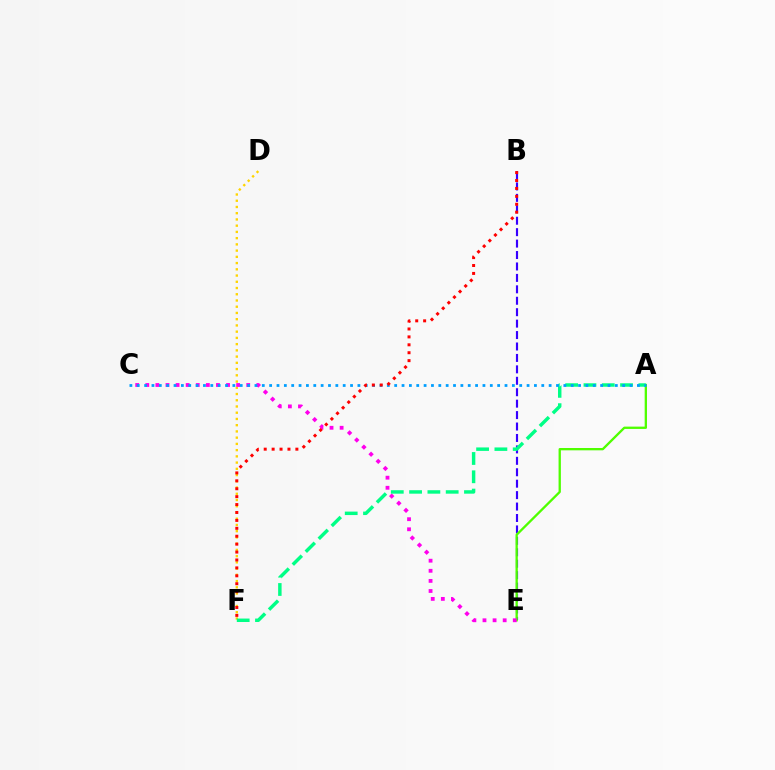{('B', 'E'): [{'color': '#3700ff', 'line_style': 'dashed', 'thickness': 1.55}], ('A', 'E'): [{'color': '#4fff00', 'line_style': 'solid', 'thickness': 1.67}], ('D', 'F'): [{'color': '#ffd500', 'line_style': 'dotted', 'thickness': 1.69}], ('C', 'E'): [{'color': '#ff00ed', 'line_style': 'dotted', 'thickness': 2.74}], ('A', 'F'): [{'color': '#00ff86', 'line_style': 'dashed', 'thickness': 2.49}], ('A', 'C'): [{'color': '#009eff', 'line_style': 'dotted', 'thickness': 2.0}], ('B', 'F'): [{'color': '#ff0000', 'line_style': 'dotted', 'thickness': 2.15}]}